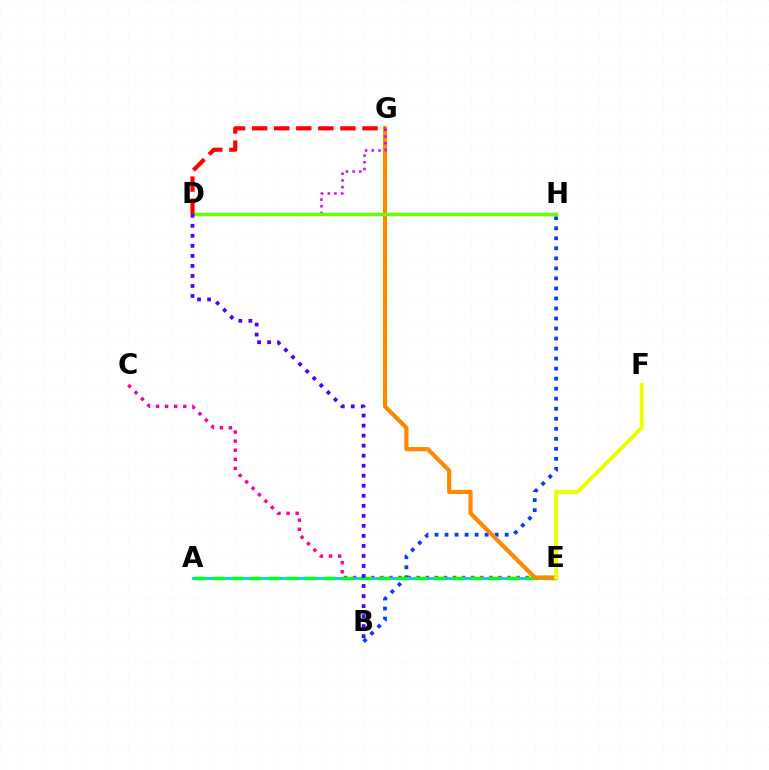{('C', 'E'): [{'color': '#ff00a0', 'line_style': 'dotted', 'thickness': 2.47}], ('B', 'H'): [{'color': '#003fff', 'line_style': 'dotted', 'thickness': 2.72}], ('A', 'E'): [{'color': '#00c7ff', 'line_style': 'solid', 'thickness': 1.97}, {'color': '#00ff27', 'line_style': 'dashed', 'thickness': 2.5}], ('D', 'H'): [{'color': '#00ffaf', 'line_style': 'dotted', 'thickness': 2.24}, {'color': '#66ff00', 'line_style': 'solid', 'thickness': 2.5}], ('E', 'G'): [{'color': '#ff8800', 'line_style': 'solid', 'thickness': 2.99}], ('D', 'G'): [{'color': '#d600ff', 'line_style': 'dotted', 'thickness': 1.82}, {'color': '#ff0000', 'line_style': 'dashed', 'thickness': 3.0}], ('B', 'D'): [{'color': '#4f00ff', 'line_style': 'dotted', 'thickness': 2.72}], ('E', 'F'): [{'color': '#eeff00', 'line_style': 'solid', 'thickness': 2.84}]}